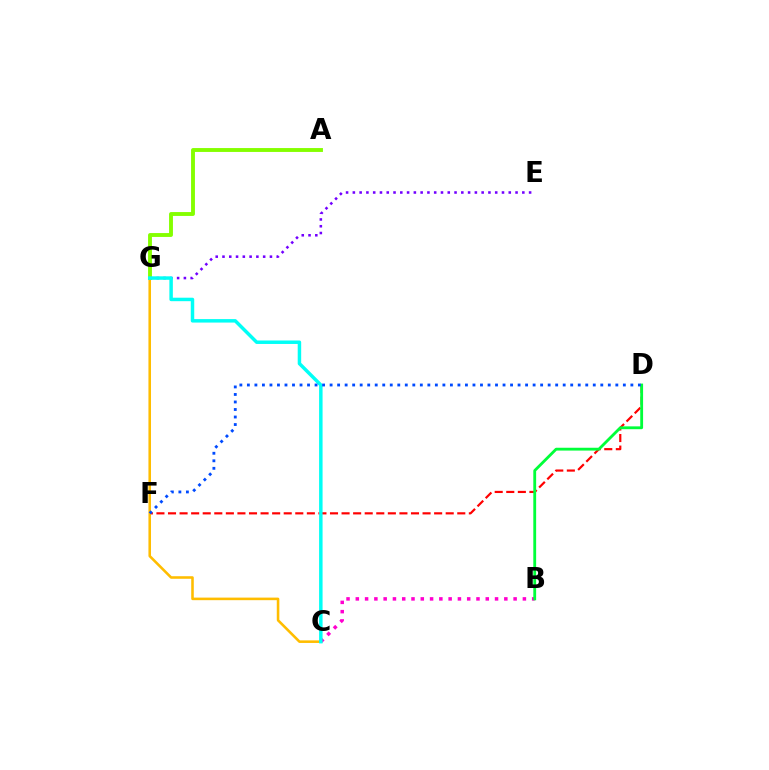{('D', 'F'): [{'color': '#ff0000', 'line_style': 'dashed', 'thickness': 1.57}, {'color': '#004bff', 'line_style': 'dotted', 'thickness': 2.04}], ('E', 'G'): [{'color': '#7200ff', 'line_style': 'dotted', 'thickness': 1.84}], ('B', 'C'): [{'color': '#ff00cf', 'line_style': 'dotted', 'thickness': 2.52}], ('B', 'D'): [{'color': '#00ff39', 'line_style': 'solid', 'thickness': 2.04}], ('C', 'G'): [{'color': '#ffbd00', 'line_style': 'solid', 'thickness': 1.85}, {'color': '#00fff6', 'line_style': 'solid', 'thickness': 2.5}], ('A', 'G'): [{'color': '#84ff00', 'line_style': 'solid', 'thickness': 2.79}]}